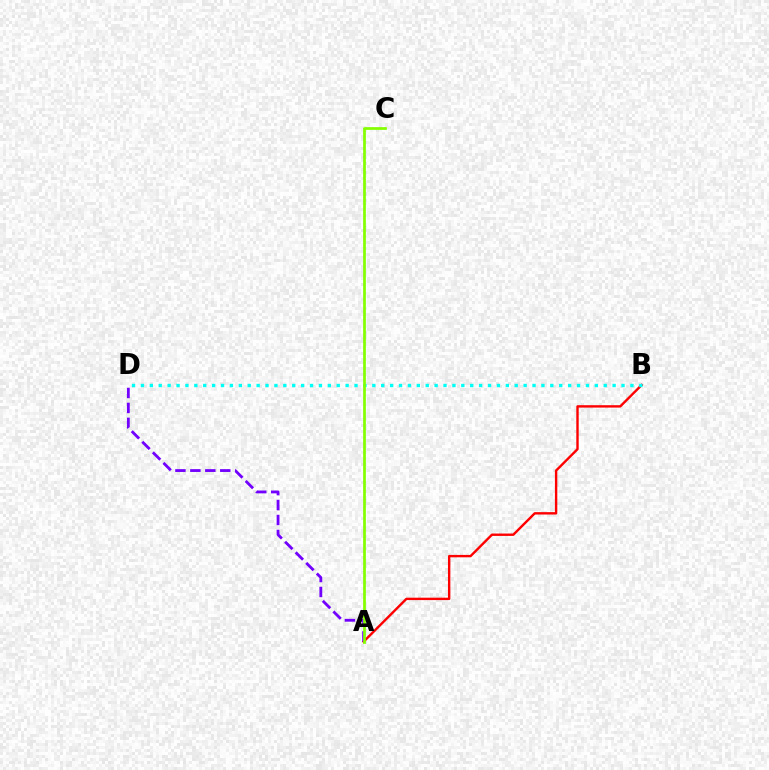{('A', 'B'): [{'color': '#ff0000', 'line_style': 'solid', 'thickness': 1.72}], ('B', 'D'): [{'color': '#00fff6', 'line_style': 'dotted', 'thickness': 2.42}], ('A', 'D'): [{'color': '#7200ff', 'line_style': 'dashed', 'thickness': 2.03}], ('A', 'C'): [{'color': '#84ff00', 'line_style': 'solid', 'thickness': 1.97}]}